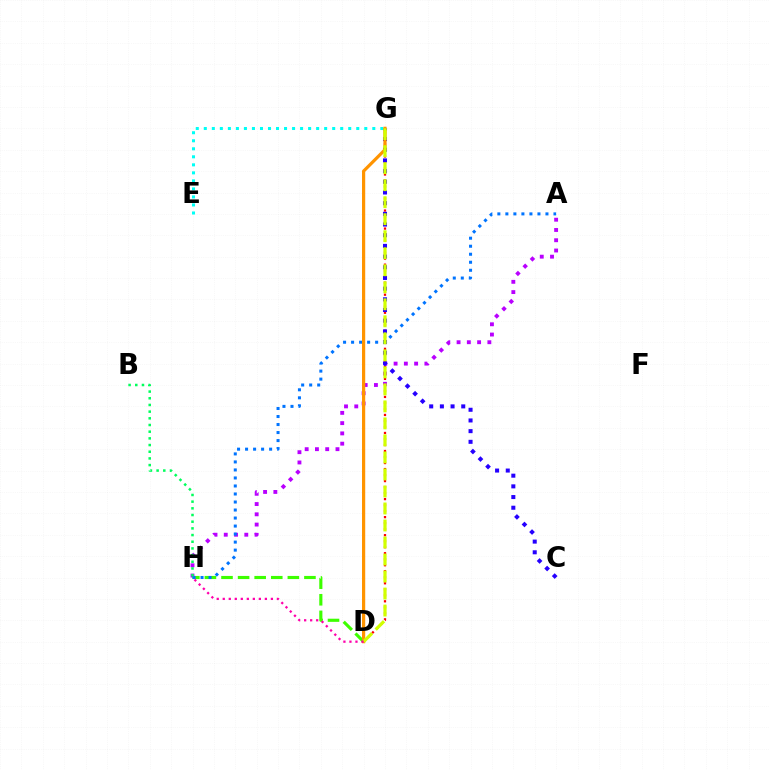{('D', 'G'): [{'color': '#ff0000', 'line_style': 'dotted', 'thickness': 1.63}, {'color': '#ff9400', 'line_style': 'solid', 'thickness': 2.31}, {'color': '#d1ff00', 'line_style': 'dashed', 'thickness': 2.31}], ('A', 'H'): [{'color': '#b900ff', 'line_style': 'dotted', 'thickness': 2.79}, {'color': '#0074ff', 'line_style': 'dotted', 'thickness': 2.18}], ('D', 'H'): [{'color': '#3dff00', 'line_style': 'dashed', 'thickness': 2.25}, {'color': '#ff00ac', 'line_style': 'dotted', 'thickness': 1.63}], ('C', 'G'): [{'color': '#2500ff', 'line_style': 'dotted', 'thickness': 2.9}], ('E', 'G'): [{'color': '#00fff6', 'line_style': 'dotted', 'thickness': 2.18}], ('B', 'H'): [{'color': '#00ff5c', 'line_style': 'dotted', 'thickness': 1.82}]}